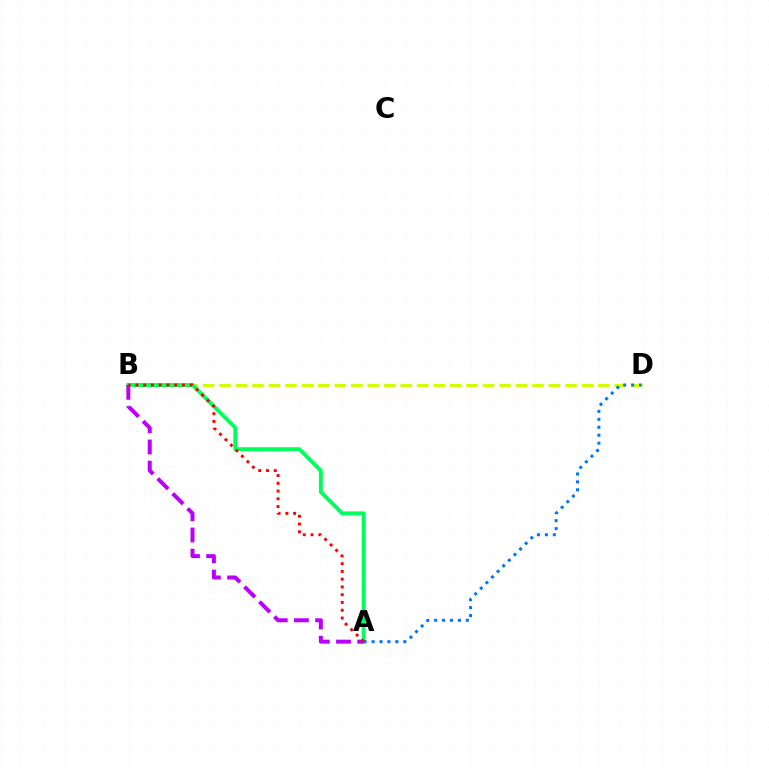{('B', 'D'): [{'color': '#d1ff00', 'line_style': 'dashed', 'thickness': 2.24}], ('A', 'B'): [{'color': '#00ff5c', 'line_style': 'solid', 'thickness': 2.8}, {'color': '#b900ff', 'line_style': 'dashed', 'thickness': 2.87}, {'color': '#ff0000', 'line_style': 'dotted', 'thickness': 2.11}], ('A', 'D'): [{'color': '#0074ff', 'line_style': 'dotted', 'thickness': 2.16}]}